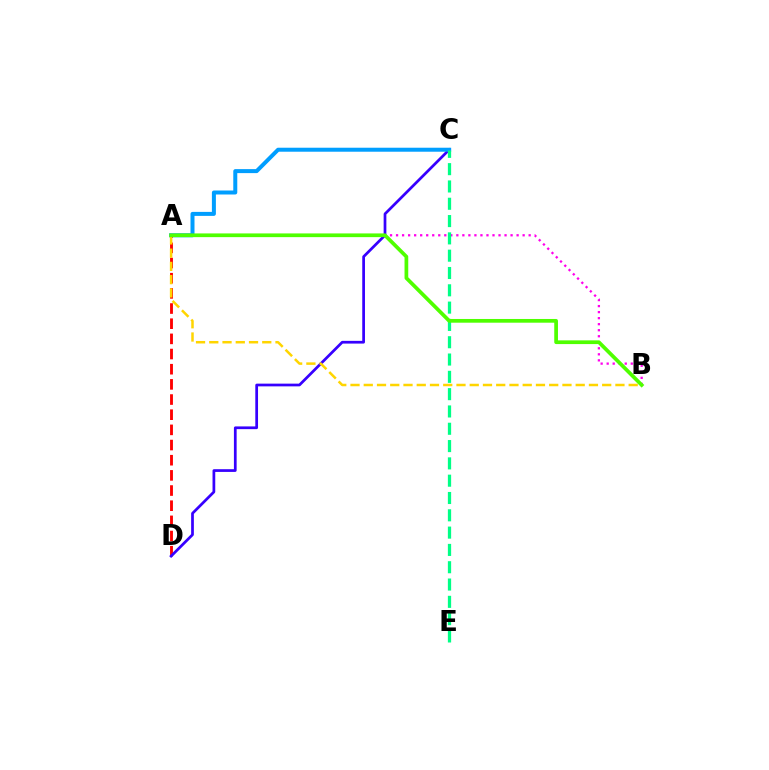{('A', 'D'): [{'color': '#ff0000', 'line_style': 'dashed', 'thickness': 2.06}], ('C', 'D'): [{'color': '#3700ff', 'line_style': 'solid', 'thickness': 1.96}], ('A', 'C'): [{'color': '#009eff', 'line_style': 'solid', 'thickness': 2.88}], ('A', 'B'): [{'color': '#ff00ed', 'line_style': 'dotted', 'thickness': 1.64}, {'color': '#ffd500', 'line_style': 'dashed', 'thickness': 1.8}, {'color': '#4fff00', 'line_style': 'solid', 'thickness': 2.68}], ('C', 'E'): [{'color': '#00ff86', 'line_style': 'dashed', 'thickness': 2.35}]}